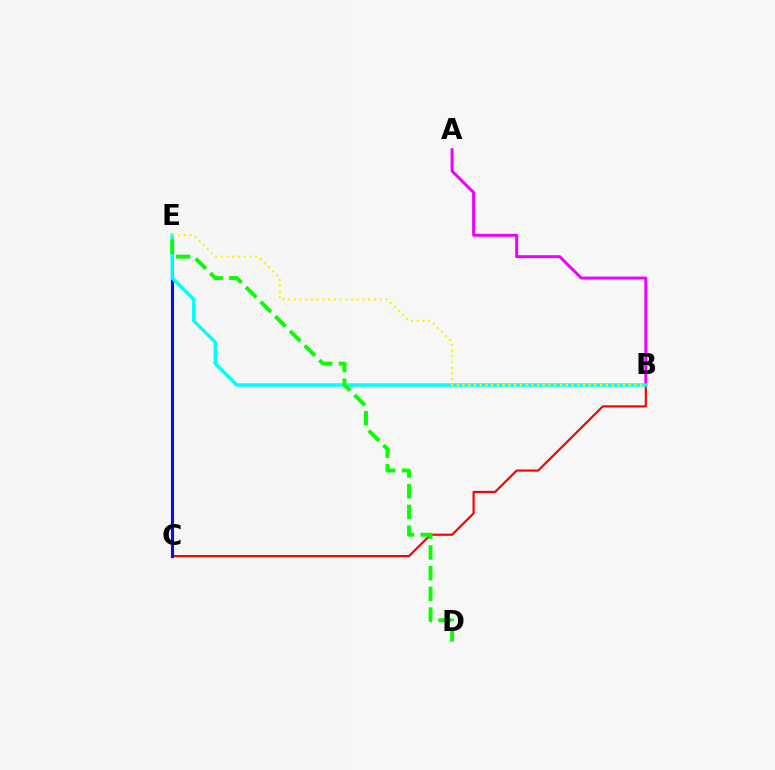{('B', 'C'): [{'color': '#ff0000', 'line_style': 'solid', 'thickness': 1.57}], ('A', 'B'): [{'color': '#ee00ff', 'line_style': 'solid', 'thickness': 2.14}], ('C', 'E'): [{'color': '#0010ff', 'line_style': 'solid', 'thickness': 2.21}], ('B', 'E'): [{'color': '#00fff6', 'line_style': 'solid', 'thickness': 2.47}, {'color': '#fcf500', 'line_style': 'dotted', 'thickness': 1.56}], ('D', 'E'): [{'color': '#08ff00', 'line_style': 'dashed', 'thickness': 2.81}]}